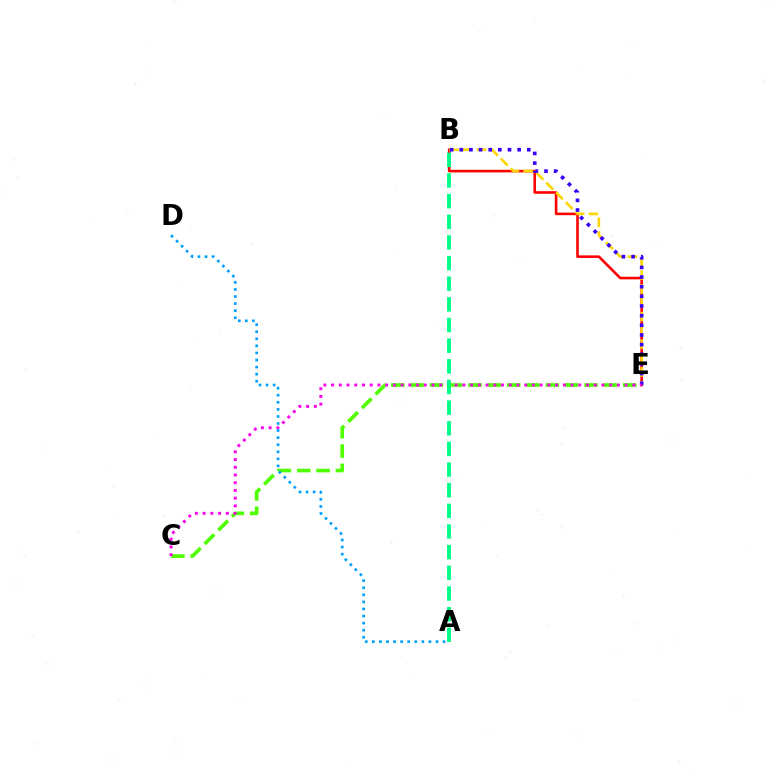{('C', 'E'): [{'color': '#4fff00', 'line_style': 'dashed', 'thickness': 2.62}, {'color': '#ff00ed', 'line_style': 'dotted', 'thickness': 2.1}], ('B', 'E'): [{'color': '#ff0000', 'line_style': 'solid', 'thickness': 1.87}, {'color': '#ffd500', 'line_style': 'dashed', 'thickness': 1.88}, {'color': '#3700ff', 'line_style': 'dotted', 'thickness': 2.62}], ('A', 'B'): [{'color': '#00ff86', 'line_style': 'dashed', 'thickness': 2.81}], ('A', 'D'): [{'color': '#009eff', 'line_style': 'dotted', 'thickness': 1.92}]}